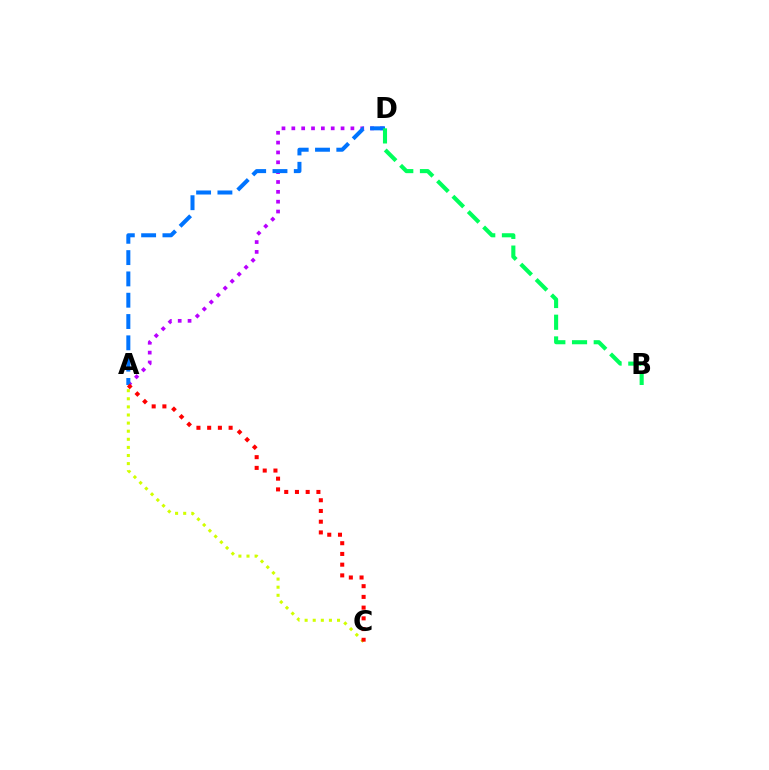{('A', 'C'): [{'color': '#d1ff00', 'line_style': 'dotted', 'thickness': 2.2}, {'color': '#ff0000', 'line_style': 'dotted', 'thickness': 2.91}], ('A', 'D'): [{'color': '#b900ff', 'line_style': 'dotted', 'thickness': 2.68}, {'color': '#0074ff', 'line_style': 'dashed', 'thickness': 2.89}], ('B', 'D'): [{'color': '#00ff5c', 'line_style': 'dashed', 'thickness': 2.95}]}